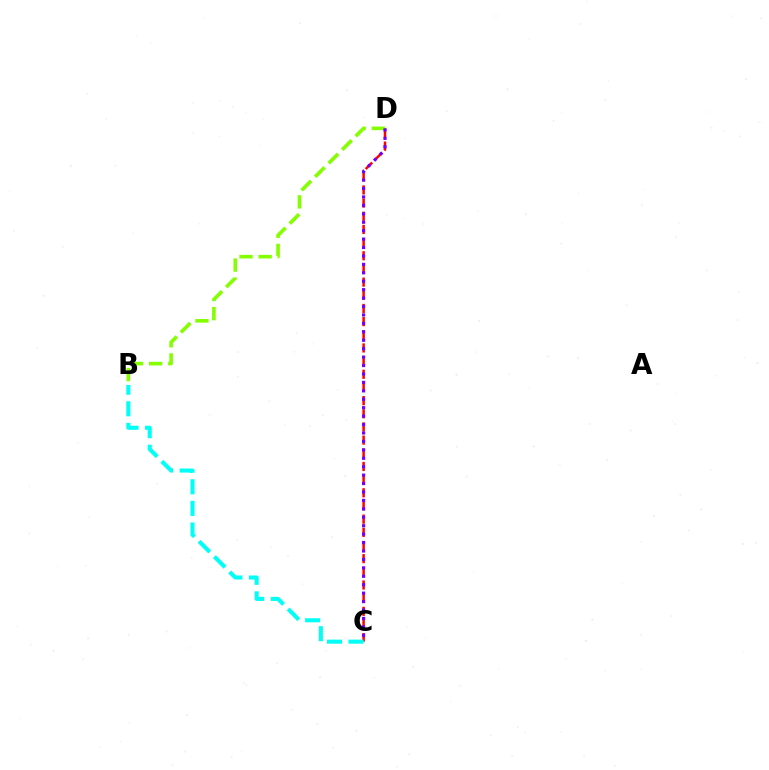{('C', 'D'): [{'color': '#ff0000', 'line_style': 'dashed', 'thickness': 1.79}, {'color': '#7200ff', 'line_style': 'dotted', 'thickness': 2.29}], ('B', 'C'): [{'color': '#00fff6', 'line_style': 'dashed', 'thickness': 2.94}], ('B', 'D'): [{'color': '#84ff00', 'line_style': 'dashed', 'thickness': 2.6}]}